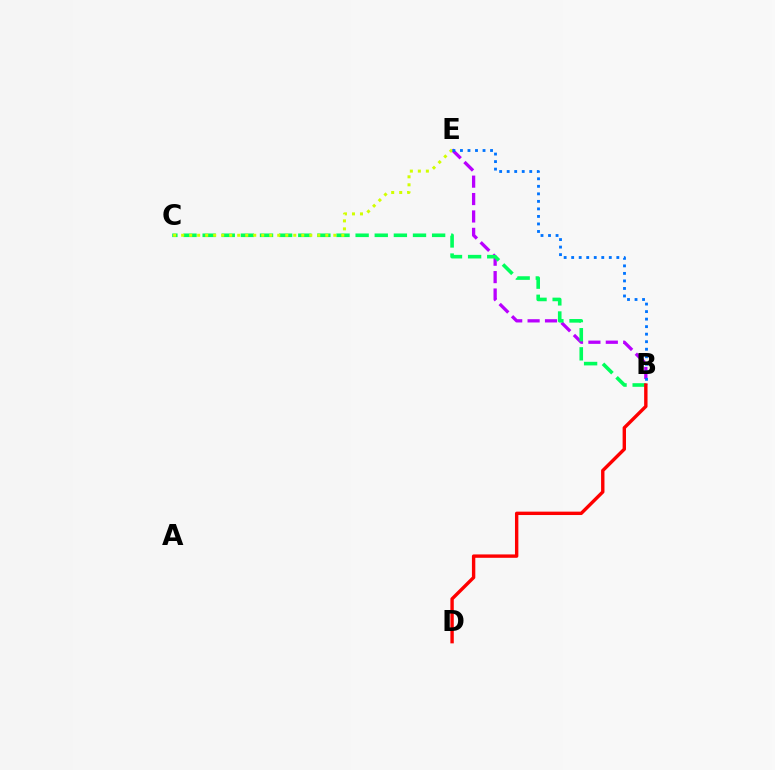{('B', 'E'): [{'color': '#b900ff', 'line_style': 'dashed', 'thickness': 2.36}, {'color': '#0074ff', 'line_style': 'dotted', 'thickness': 2.04}], ('B', 'C'): [{'color': '#00ff5c', 'line_style': 'dashed', 'thickness': 2.6}], ('C', 'E'): [{'color': '#d1ff00', 'line_style': 'dotted', 'thickness': 2.18}], ('B', 'D'): [{'color': '#ff0000', 'line_style': 'solid', 'thickness': 2.44}]}